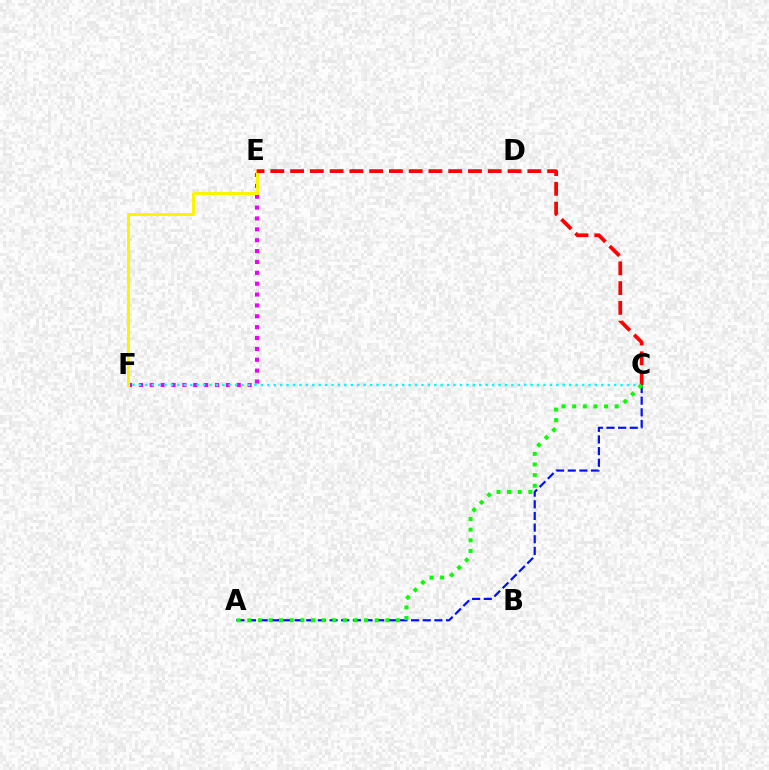{('E', 'F'): [{'color': '#ee00ff', 'line_style': 'dotted', 'thickness': 2.95}, {'color': '#fcf500', 'line_style': 'solid', 'thickness': 2.17}], ('C', 'F'): [{'color': '#00fff6', 'line_style': 'dotted', 'thickness': 1.74}], ('C', 'E'): [{'color': '#ff0000', 'line_style': 'dashed', 'thickness': 2.69}], ('A', 'C'): [{'color': '#0010ff', 'line_style': 'dashed', 'thickness': 1.58}, {'color': '#08ff00', 'line_style': 'dotted', 'thickness': 2.89}]}